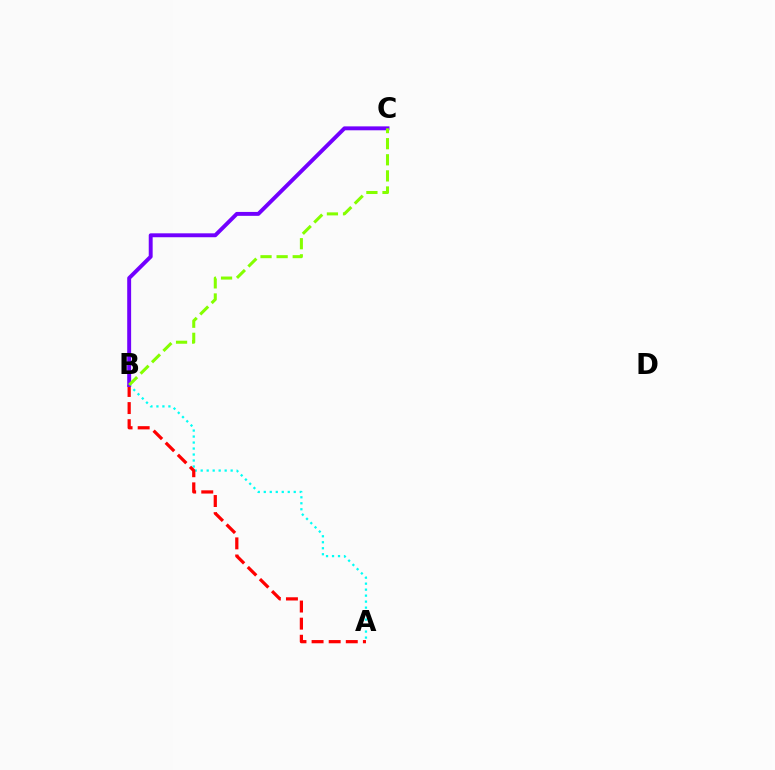{('A', 'B'): [{'color': '#00fff6', 'line_style': 'dotted', 'thickness': 1.63}, {'color': '#ff0000', 'line_style': 'dashed', 'thickness': 2.32}], ('B', 'C'): [{'color': '#7200ff', 'line_style': 'solid', 'thickness': 2.82}, {'color': '#84ff00', 'line_style': 'dashed', 'thickness': 2.19}]}